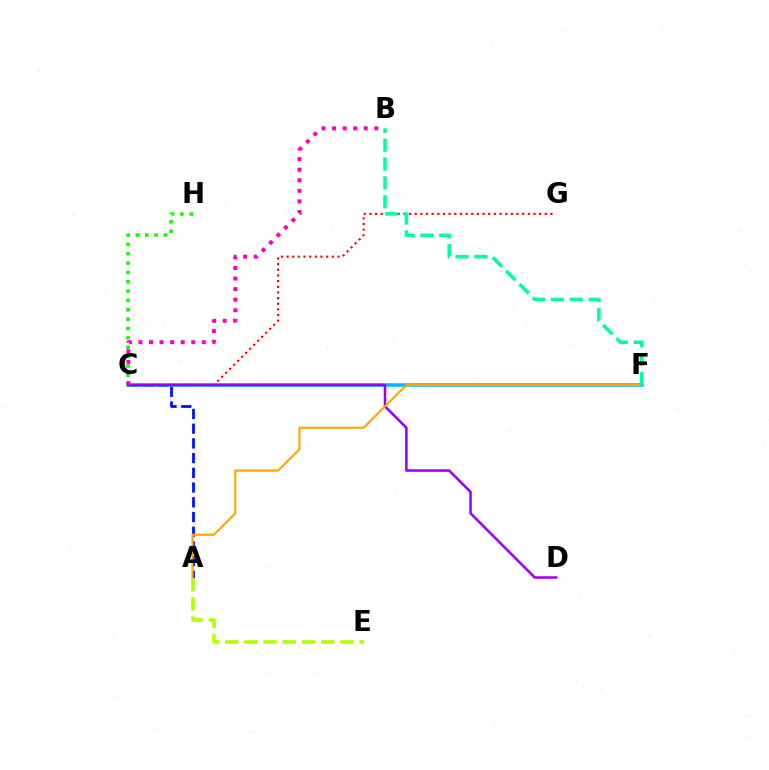{('A', 'C'): [{'color': '#0010ff', 'line_style': 'dashed', 'thickness': 2.0}], ('C', 'F'): [{'color': '#00b5ff', 'line_style': 'solid', 'thickness': 2.53}], ('C', 'H'): [{'color': '#08ff00', 'line_style': 'dotted', 'thickness': 2.54}], ('C', 'G'): [{'color': '#ff0000', 'line_style': 'dotted', 'thickness': 1.54}], ('C', 'D'): [{'color': '#9b00ff', 'line_style': 'solid', 'thickness': 1.84}], ('A', 'F'): [{'color': '#ffa500', 'line_style': 'solid', 'thickness': 1.53}], ('A', 'E'): [{'color': '#b3ff00', 'line_style': 'dashed', 'thickness': 2.61}], ('B', 'F'): [{'color': '#00ff9d', 'line_style': 'dashed', 'thickness': 2.56}], ('B', 'C'): [{'color': '#ff00bd', 'line_style': 'dotted', 'thickness': 2.87}]}